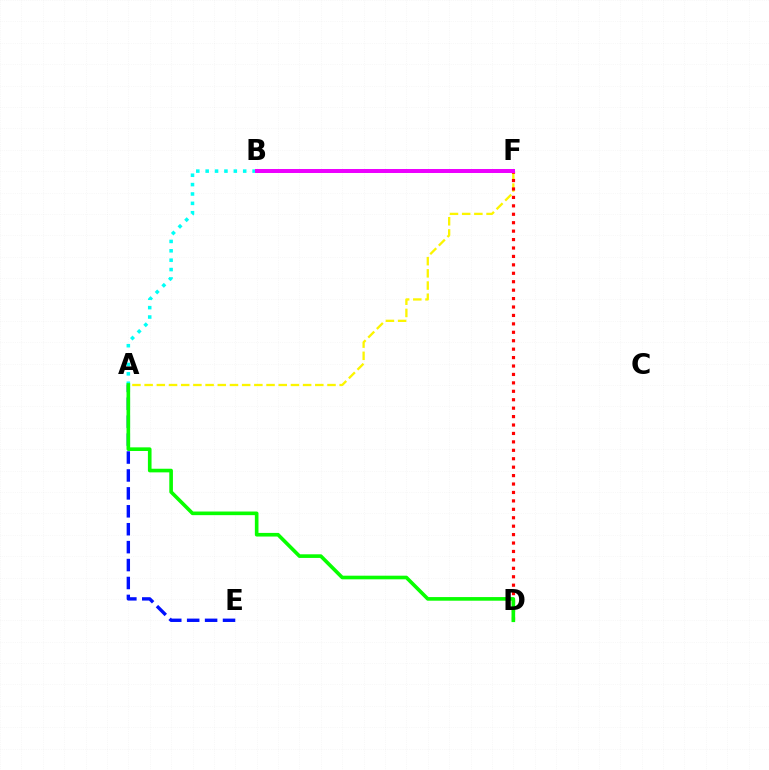{('A', 'E'): [{'color': '#0010ff', 'line_style': 'dashed', 'thickness': 2.43}], ('A', 'F'): [{'color': '#00fff6', 'line_style': 'dotted', 'thickness': 2.55}, {'color': '#fcf500', 'line_style': 'dashed', 'thickness': 1.66}], ('D', 'F'): [{'color': '#ff0000', 'line_style': 'dotted', 'thickness': 2.29}], ('B', 'F'): [{'color': '#ee00ff', 'line_style': 'solid', 'thickness': 2.86}], ('A', 'D'): [{'color': '#08ff00', 'line_style': 'solid', 'thickness': 2.61}]}